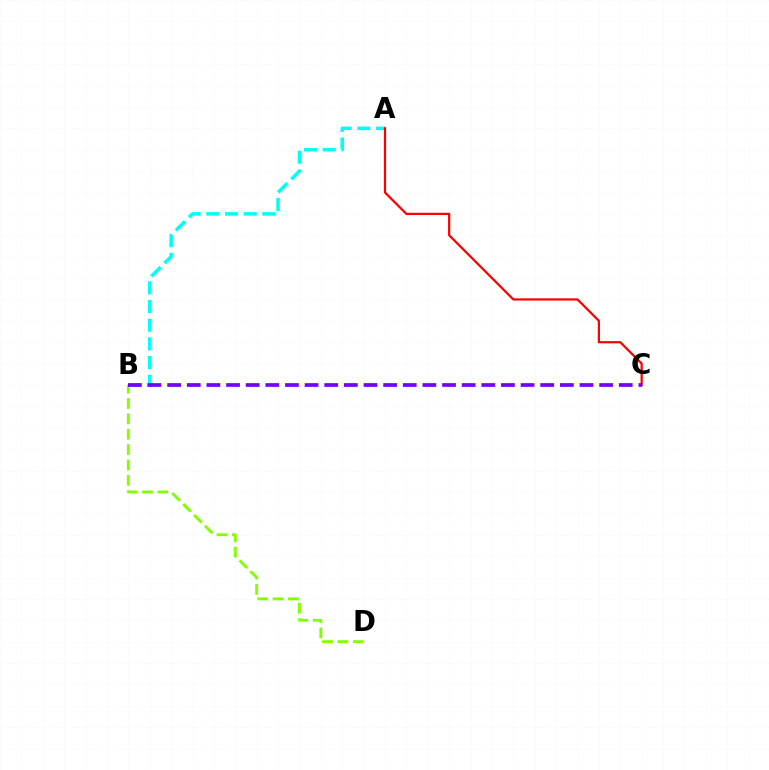{('B', 'D'): [{'color': '#84ff00', 'line_style': 'dashed', 'thickness': 2.09}], ('A', 'B'): [{'color': '#00fff6', 'line_style': 'dashed', 'thickness': 2.54}], ('A', 'C'): [{'color': '#ff0000', 'line_style': 'solid', 'thickness': 1.61}], ('B', 'C'): [{'color': '#7200ff', 'line_style': 'dashed', 'thickness': 2.67}]}